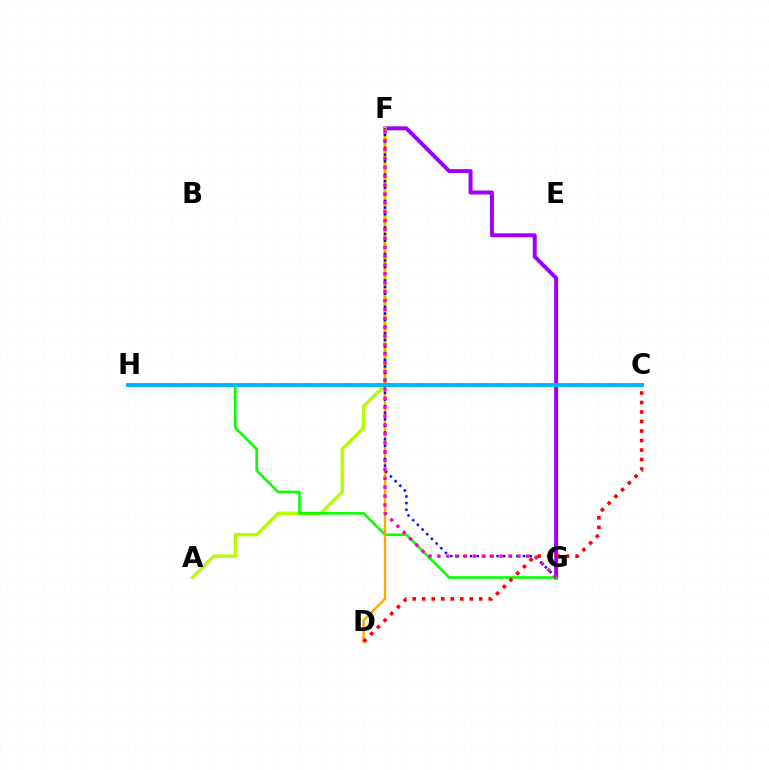{('F', 'G'): [{'color': '#9b00ff', 'line_style': 'solid', 'thickness': 2.87}, {'color': '#0010ff', 'line_style': 'dotted', 'thickness': 1.8}, {'color': '#ff00bd', 'line_style': 'dotted', 'thickness': 2.41}], ('A', 'F'): [{'color': '#b3ff00', 'line_style': 'solid', 'thickness': 2.43}], ('C', 'H'): [{'color': '#00ff9d', 'line_style': 'dashed', 'thickness': 2.63}, {'color': '#00b5ff', 'line_style': 'solid', 'thickness': 2.8}], ('G', 'H'): [{'color': '#08ff00', 'line_style': 'solid', 'thickness': 1.88}], ('D', 'F'): [{'color': '#ffa500', 'line_style': 'solid', 'thickness': 1.67}], ('C', 'D'): [{'color': '#ff0000', 'line_style': 'dotted', 'thickness': 2.58}]}